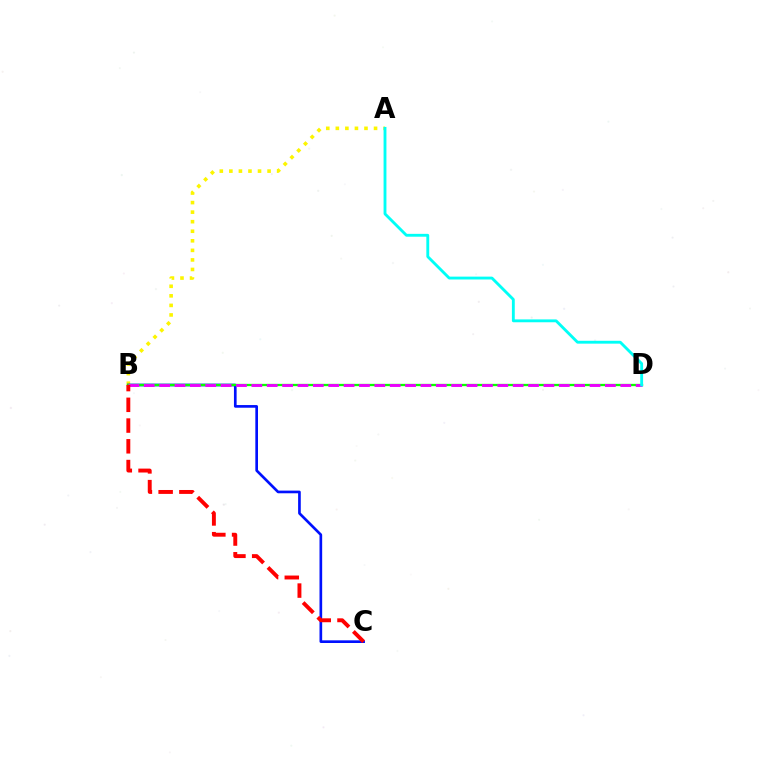{('A', 'B'): [{'color': '#fcf500', 'line_style': 'dotted', 'thickness': 2.6}], ('B', 'C'): [{'color': '#0010ff', 'line_style': 'solid', 'thickness': 1.92}, {'color': '#ff0000', 'line_style': 'dashed', 'thickness': 2.82}], ('B', 'D'): [{'color': '#08ff00', 'line_style': 'solid', 'thickness': 1.66}, {'color': '#ee00ff', 'line_style': 'dashed', 'thickness': 2.09}], ('A', 'D'): [{'color': '#00fff6', 'line_style': 'solid', 'thickness': 2.06}]}